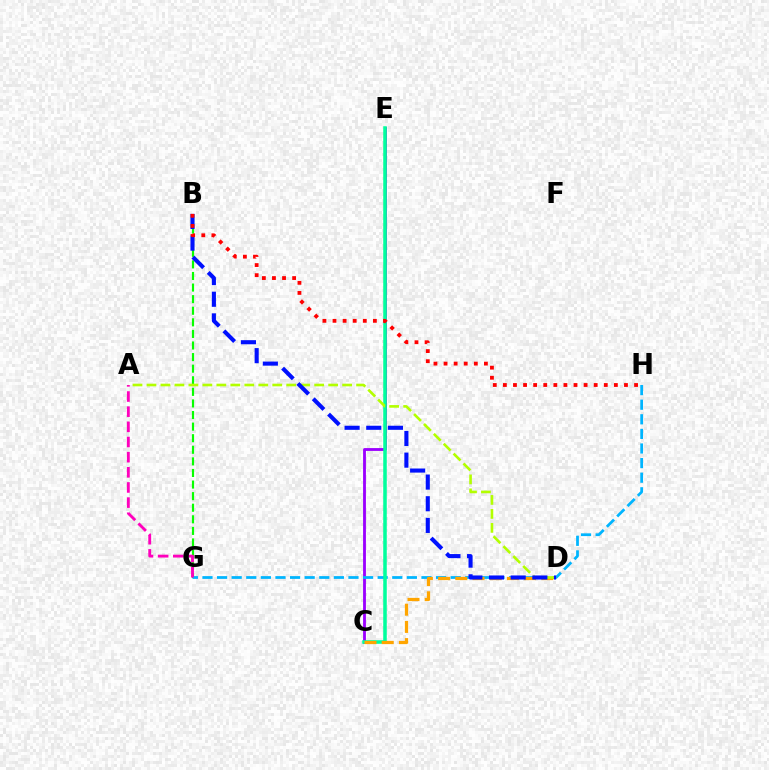{('C', 'E'): [{'color': '#9b00ff', 'line_style': 'solid', 'thickness': 2.04}, {'color': '#00ff9d', 'line_style': 'solid', 'thickness': 2.54}], ('B', 'G'): [{'color': '#08ff00', 'line_style': 'dashed', 'thickness': 1.57}], ('G', 'H'): [{'color': '#00b5ff', 'line_style': 'dashed', 'thickness': 1.98}], ('C', 'D'): [{'color': '#ffa500', 'line_style': 'dashed', 'thickness': 2.34}], ('A', 'G'): [{'color': '#ff00bd', 'line_style': 'dashed', 'thickness': 2.06}], ('A', 'D'): [{'color': '#b3ff00', 'line_style': 'dashed', 'thickness': 1.9}], ('B', 'D'): [{'color': '#0010ff', 'line_style': 'dashed', 'thickness': 2.94}], ('B', 'H'): [{'color': '#ff0000', 'line_style': 'dotted', 'thickness': 2.74}]}